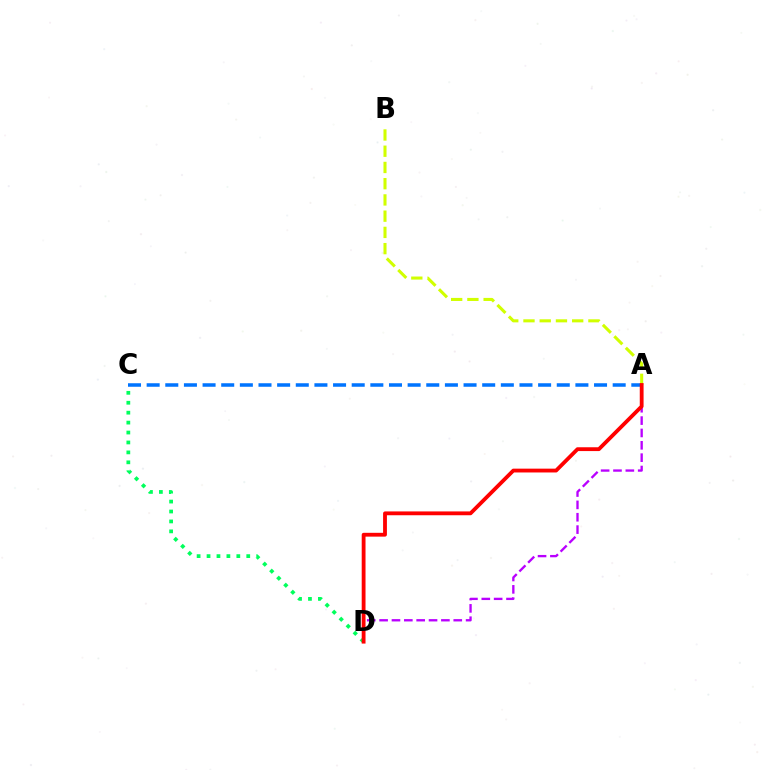{('C', 'D'): [{'color': '#00ff5c', 'line_style': 'dotted', 'thickness': 2.7}], ('A', 'C'): [{'color': '#0074ff', 'line_style': 'dashed', 'thickness': 2.53}], ('A', 'D'): [{'color': '#b900ff', 'line_style': 'dashed', 'thickness': 1.68}, {'color': '#ff0000', 'line_style': 'solid', 'thickness': 2.75}], ('A', 'B'): [{'color': '#d1ff00', 'line_style': 'dashed', 'thickness': 2.21}]}